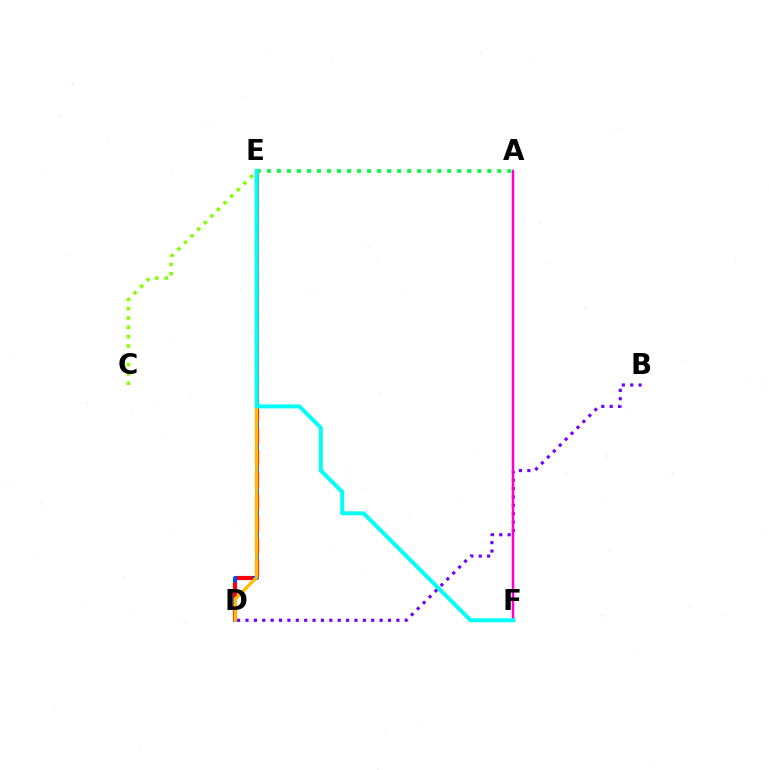{('C', 'E'): [{'color': '#84ff00', 'line_style': 'dotted', 'thickness': 2.53}], ('D', 'E'): [{'color': '#004bff', 'line_style': 'solid', 'thickness': 2.92}, {'color': '#ff0000', 'line_style': 'dashed', 'thickness': 3.0}, {'color': '#ffbd00', 'line_style': 'solid', 'thickness': 2.36}], ('B', 'D'): [{'color': '#7200ff', 'line_style': 'dotted', 'thickness': 2.28}], ('A', 'E'): [{'color': '#00ff39', 'line_style': 'dotted', 'thickness': 2.72}], ('A', 'F'): [{'color': '#ff00cf', 'line_style': 'solid', 'thickness': 1.79}], ('E', 'F'): [{'color': '#00fff6', 'line_style': 'solid', 'thickness': 2.87}]}